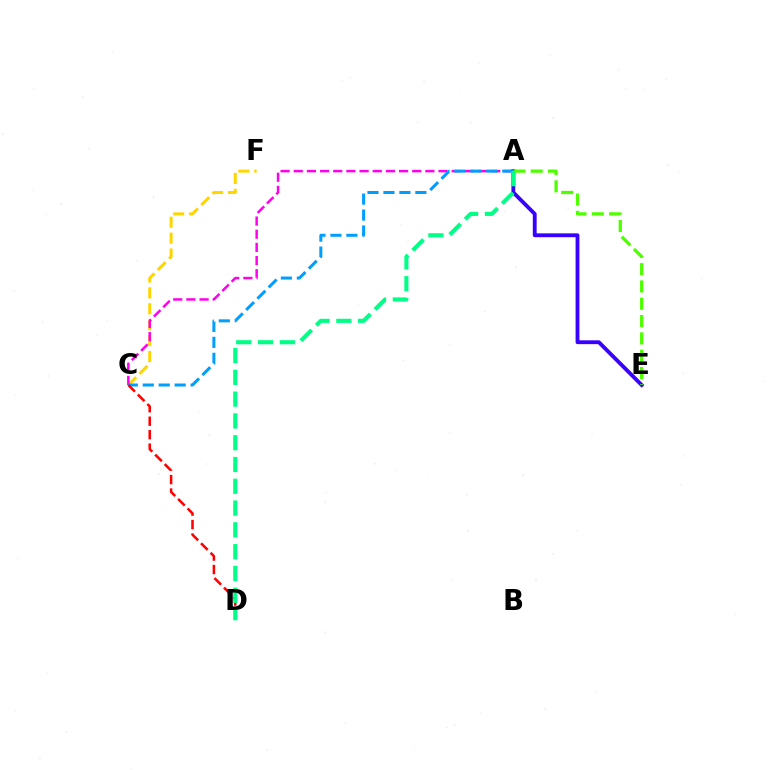{('A', 'E'): [{'color': '#3700ff', 'line_style': 'solid', 'thickness': 2.76}, {'color': '#4fff00', 'line_style': 'dashed', 'thickness': 2.35}], ('C', 'F'): [{'color': '#ffd500', 'line_style': 'dashed', 'thickness': 2.16}], ('A', 'C'): [{'color': '#ff00ed', 'line_style': 'dashed', 'thickness': 1.79}, {'color': '#009eff', 'line_style': 'dashed', 'thickness': 2.17}], ('C', 'D'): [{'color': '#ff0000', 'line_style': 'dashed', 'thickness': 1.83}], ('A', 'D'): [{'color': '#00ff86', 'line_style': 'dashed', 'thickness': 2.96}]}